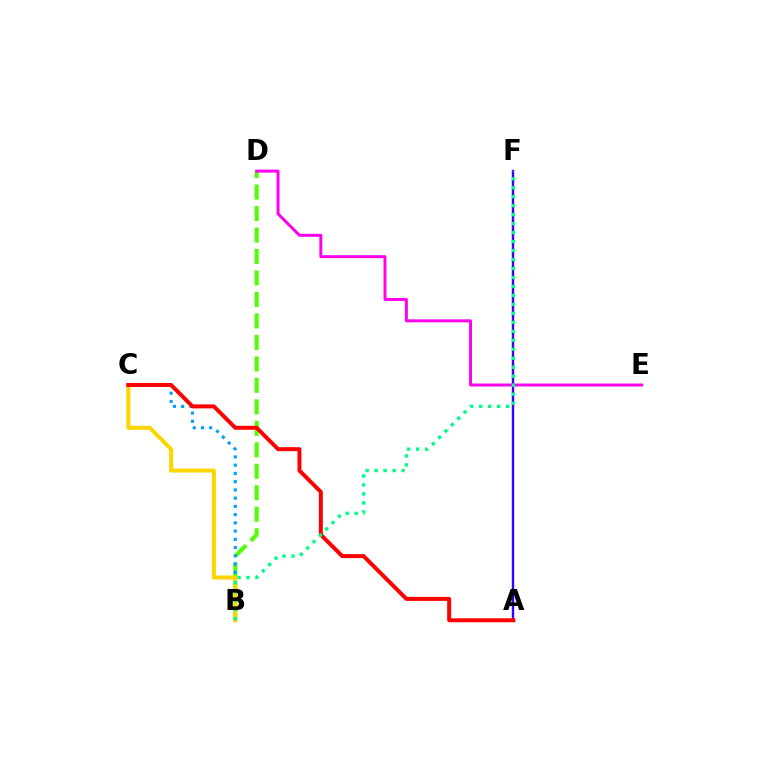{('A', 'F'): [{'color': '#3700ff', 'line_style': 'solid', 'thickness': 1.72}], ('B', 'D'): [{'color': '#4fff00', 'line_style': 'dashed', 'thickness': 2.92}], ('B', 'C'): [{'color': '#009eff', 'line_style': 'dotted', 'thickness': 2.24}, {'color': '#ffd500', 'line_style': 'solid', 'thickness': 2.89}], ('D', 'E'): [{'color': '#ff00ed', 'line_style': 'solid', 'thickness': 2.13}], ('A', 'C'): [{'color': '#ff0000', 'line_style': 'solid', 'thickness': 2.86}], ('B', 'F'): [{'color': '#00ff86', 'line_style': 'dotted', 'thickness': 2.44}]}